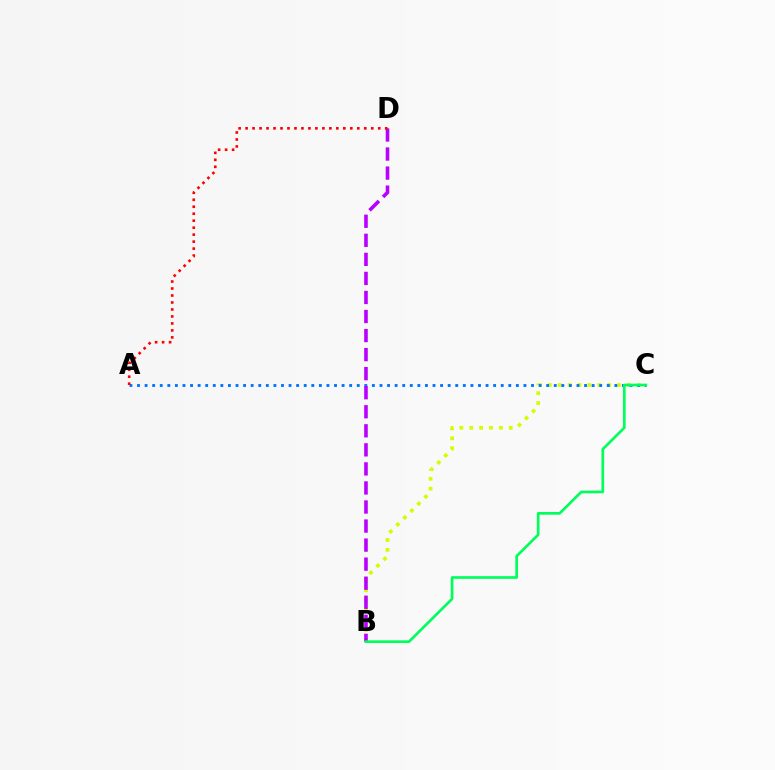{('B', 'C'): [{'color': '#d1ff00', 'line_style': 'dotted', 'thickness': 2.69}, {'color': '#00ff5c', 'line_style': 'solid', 'thickness': 1.94}], ('A', 'C'): [{'color': '#0074ff', 'line_style': 'dotted', 'thickness': 2.06}], ('B', 'D'): [{'color': '#b900ff', 'line_style': 'dashed', 'thickness': 2.59}], ('A', 'D'): [{'color': '#ff0000', 'line_style': 'dotted', 'thickness': 1.9}]}